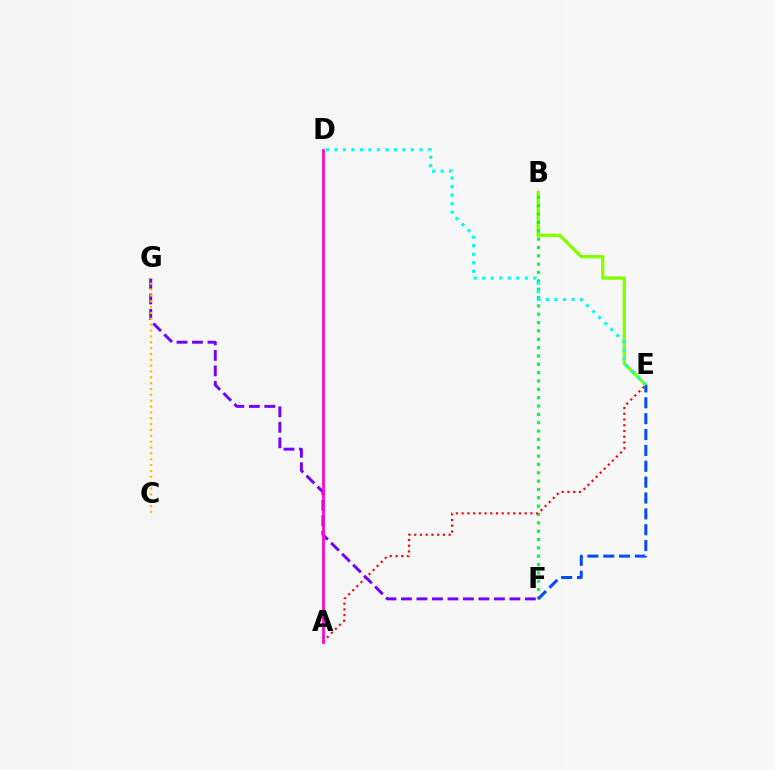{('B', 'E'): [{'color': '#84ff00', 'line_style': 'solid', 'thickness': 2.4}], ('B', 'F'): [{'color': '#00ff39', 'line_style': 'dotted', 'thickness': 2.27}], ('E', 'F'): [{'color': '#004bff', 'line_style': 'dashed', 'thickness': 2.16}], ('A', 'E'): [{'color': '#ff0000', 'line_style': 'dotted', 'thickness': 1.56}], ('F', 'G'): [{'color': '#7200ff', 'line_style': 'dashed', 'thickness': 2.1}], ('C', 'G'): [{'color': '#ffbd00', 'line_style': 'dotted', 'thickness': 1.59}], ('D', 'E'): [{'color': '#00fff6', 'line_style': 'dotted', 'thickness': 2.31}], ('A', 'D'): [{'color': '#ff00cf', 'line_style': 'solid', 'thickness': 1.95}]}